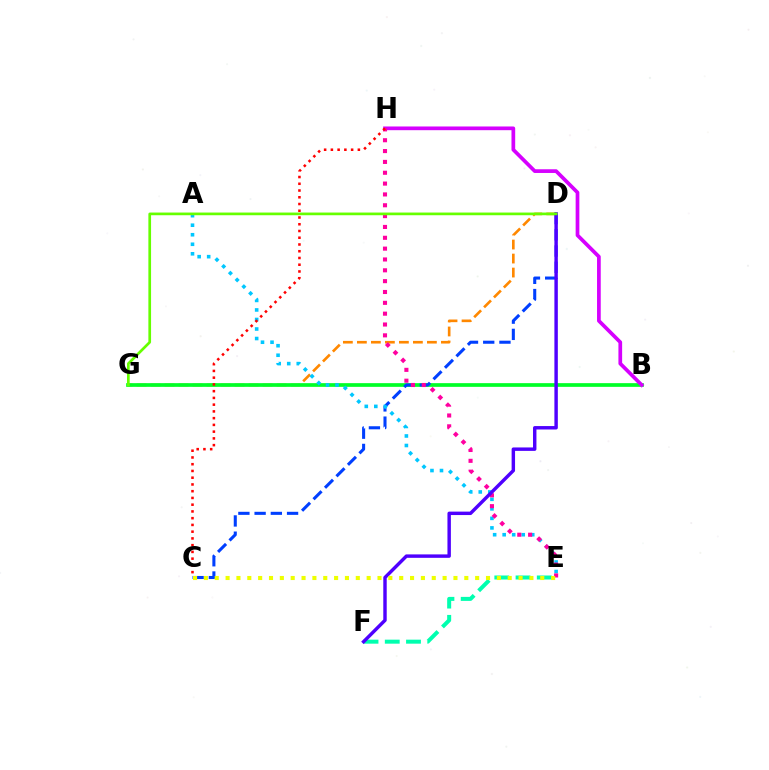{('D', 'G'): [{'color': '#ff8800', 'line_style': 'dashed', 'thickness': 1.9}, {'color': '#66ff00', 'line_style': 'solid', 'thickness': 1.93}], ('E', 'F'): [{'color': '#00ffaf', 'line_style': 'dashed', 'thickness': 2.88}], ('B', 'G'): [{'color': '#00ff27', 'line_style': 'solid', 'thickness': 2.66}], ('B', 'H'): [{'color': '#d600ff', 'line_style': 'solid', 'thickness': 2.67}], ('C', 'D'): [{'color': '#003fff', 'line_style': 'dashed', 'thickness': 2.2}], ('A', 'E'): [{'color': '#00c7ff', 'line_style': 'dotted', 'thickness': 2.59}], ('E', 'H'): [{'color': '#ff00a0', 'line_style': 'dotted', 'thickness': 2.95}], ('D', 'F'): [{'color': '#4f00ff', 'line_style': 'solid', 'thickness': 2.47}], ('C', 'E'): [{'color': '#eeff00', 'line_style': 'dotted', 'thickness': 2.95}], ('C', 'H'): [{'color': '#ff0000', 'line_style': 'dotted', 'thickness': 1.83}]}